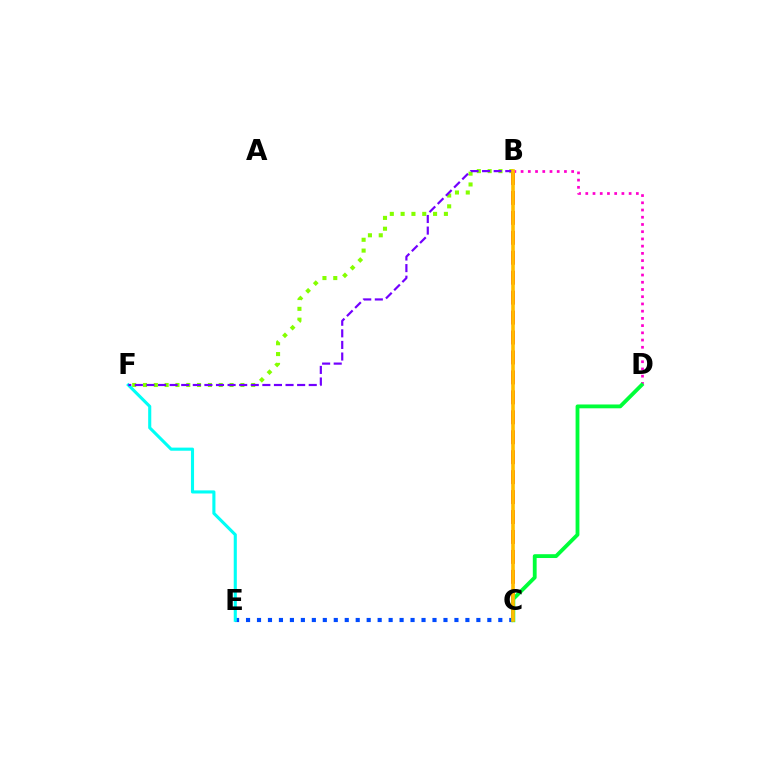{('B', 'F'): [{'color': '#84ff00', 'line_style': 'dotted', 'thickness': 2.94}, {'color': '#7200ff', 'line_style': 'dashed', 'thickness': 1.57}], ('B', 'C'): [{'color': '#ff0000', 'line_style': 'dashed', 'thickness': 2.71}, {'color': '#ffbd00', 'line_style': 'solid', 'thickness': 2.61}], ('B', 'D'): [{'color': '#ff00cf', 'line_style': 'dotted', 'thickness': 1.96}], ('C', 'E'): [{'color': '#004bff', 'line_style': 'dotted', 'thickness': 2.98}], ('C', 'D'): [{'color': '#00ff39', 'line_style': 'solid', 'thickness': 2.75}], ('E', 'F'): [{'color': '#00fff6', 'line_style': 'solid', 'thickness': 2.23}]}